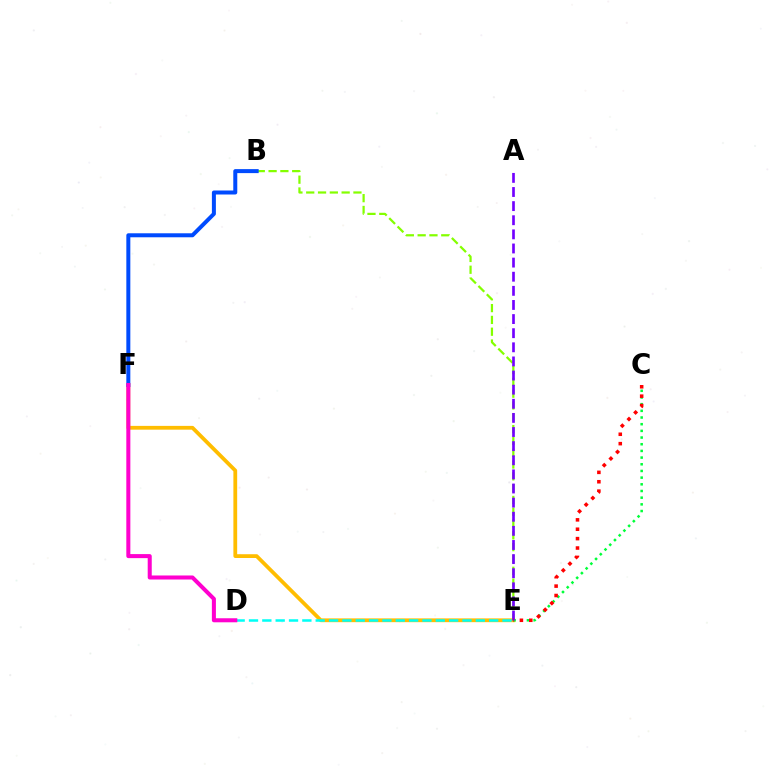{('E', 'F'): [{'color': '#ffbd00', 'line_style': 'solid', 'thickness': 2.72}], ('B', 'E'): [{'color': '#84ff00', 'line_style': 'dashed', 'thickness': 1.6}], ('C', 'E'): [{'color': '#00ff39', 'line_style': 'dotted', 'thickness': 1.81}, {'color': '#ff0000', 'line_style': 'dotted', 'thickness': 2.55}], ('A', 'E'): [{'color': '#7200ff', 'line_style': 'dashed', 'thickness': 1.92}], ('D', 'E'): [{'color': '#00fff6', 'line_style': 'dashed', 'thickness': 1.81}], ('B', 'F'): [{'color': '#004bff', 'line_style': 'solid', 'thickness': 2.88}], ('D', 'F'): [{'color': '#ff00cf', 'line_style': 'solid', 'thickness': 2.91}]}